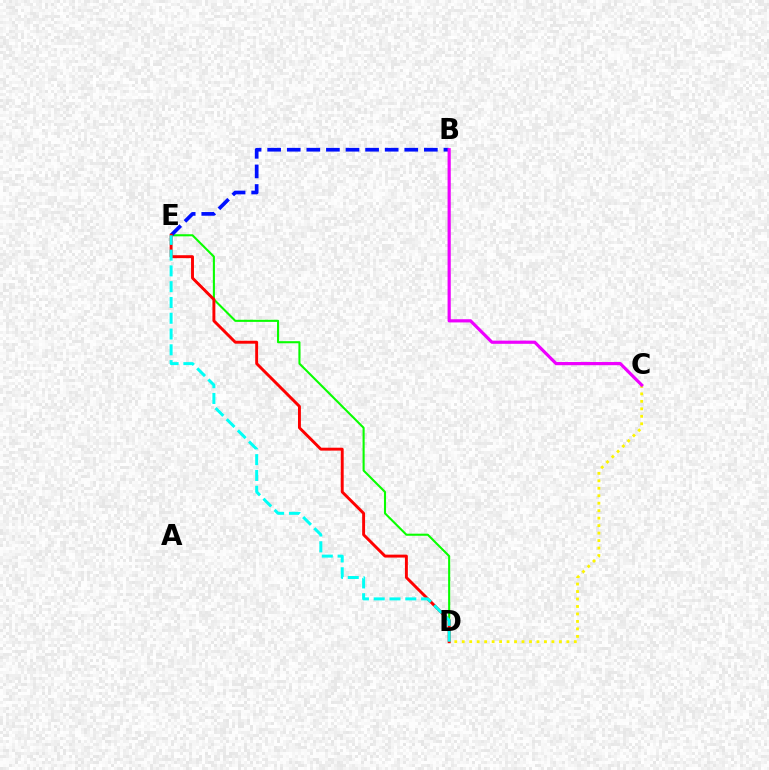{('D', 'E'): [{'color': '#08ff00', 'line_style': 'solid', 'thickness': 1.51}, {'color': '#ff0000', 'line_style': 'solid', 'thickness': 2.1}, {'color': '#00fff6', 'line_style': 'dashed', 'thickness': 2.14}], ('B', 'E'): [{'color': '#0010ff', 'line_style': 'dashed', 'thickness': 2.66}], ('C', 'D'): [{'color': '#fcf500', 'line_style': 'dotted', 'thickness': 2.03}], ('B', 'C'): [{'color': '#ee00ff', 'line_style': 'solid', 'thickness': 2.29}]}